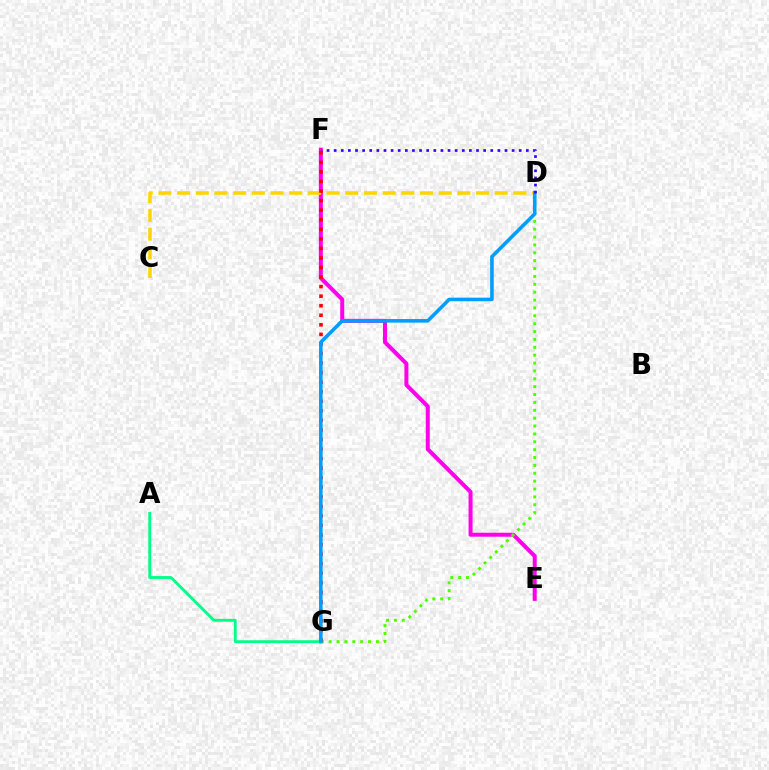{('E', 'F'): [{'color': '#ff00ed', 'line_style': 'solid', 'thickness': 2.87}], ('D', 'G'): [{'color': '#4fff00', 'line_style': 'dotted', 'thickness': 2.14}, {'color': '#009eff', 'line_style': 'solid', 'thickness': 2.57}], ('C', 'D'): [{'color': '#ffd500', 'line_style': 'dashed', 'thickness': 2.54}], ('F', 'G'): [{'color': '#ff0000', 'line_style': 'dotted', 'thickness': 2.6}], ('A', 'G'): [{'color': '#00ff86', 'line_style': 'solid', 'thickness': 2.05}], ('D', 'F'): [{'color': '#3700ff', 'line_style': 'dotted', 'thickness': 1.93}]}